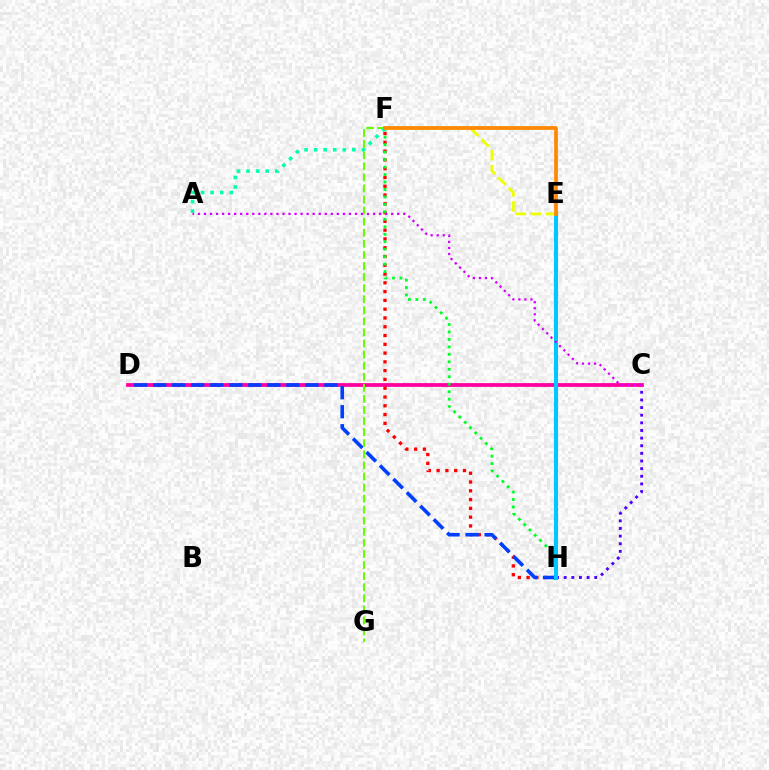{('C', 'H'): [{'color': '#4f00ff', 'line_style': 'dotted', 'thickness': 2.07}], ('C', 'D'): [{'color': '#ff00a0', 'line_style': 'solid', 'thickness': 2.72}], ('F', 'H'): [{'color': '#ff0000', 'line_style': 'dotted', 'thickness': 2.39}, {'color': '#00ff27', 'line_style': 'dotted', 'thickness': 2.03}], ('D', 'H'): [{'color': '#003fff', 'line_style': 'dashed', 'thickness': 2.58}], ('F', 'G'): [{'color': '#66ff00', 'line_style': 'dashed', 'thickness': 1.5}], ('A', 'F'): [{'color': '#00ffaf', 'line_style': 'dotted', 'thickness': 2.6}], ('E', 'H'): [{'color': '#00c7ff', 'line_style': 'solid', 'thickness': 2.94}], ('E', 'F'): [{'color': '#eeff00', 'line_style': 'dashed', 'thickness': 2.04}, {'color': '#ff8800', 'line_style': 'solid', 'thickness': 2.68}], ('A', 'C'): [{'color': '#d600ff', 'line_style': 'dotted', 'thickness': 1.64}]}